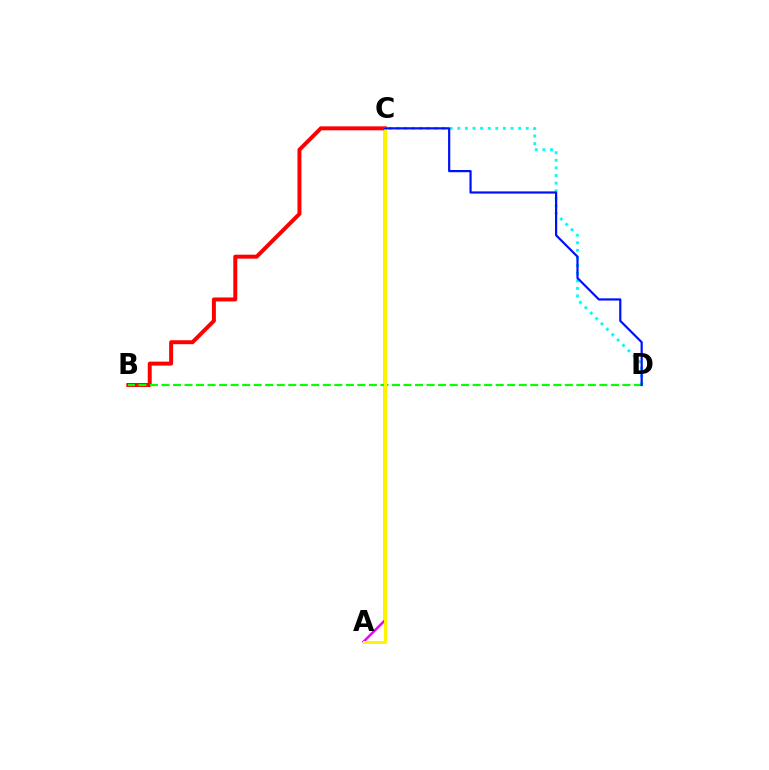{('C', 'D'): [{'color': '#00fff6', 'line_style': 'dotted', 'thickness': 2.07}, {'color': '#0010ff', 'line_style': 'solid', 'thickness': 1.59}], ('B', 'C'): [{'color': '#ff0000', 'line_style': 'solid', 'thickness': 2.85}], ('A', 'C'): [{'color': '#ee00ff', 'line_style': 'solid', 'thickness': 1.81}, {'color': '#fcf500', 'line_style': 'solid', 'thickness': 2.15}], ('B', 'D'): [{'color': '#08ff00', 'line_style': 'dashed', 'thickness': 1.57}]}